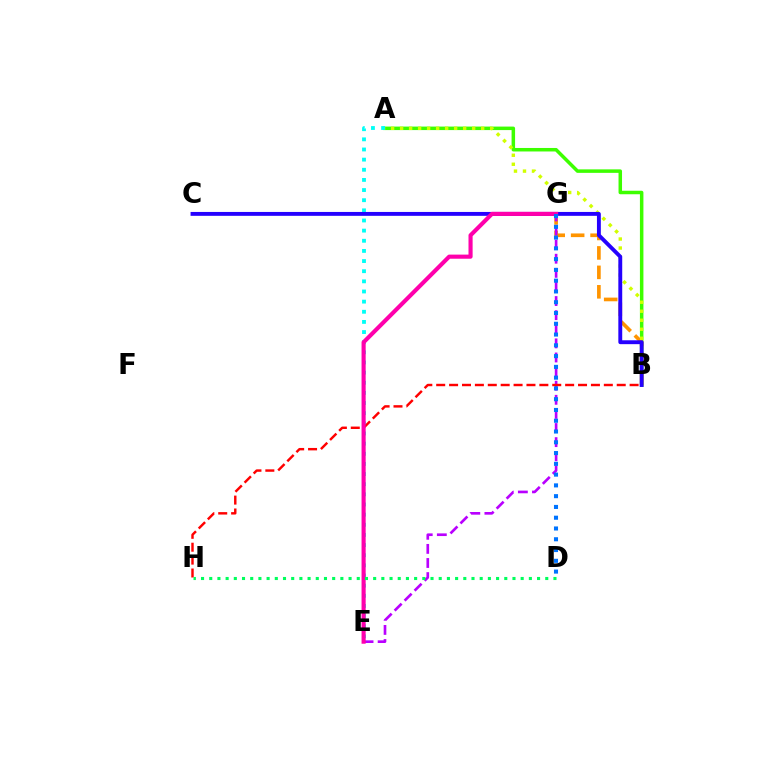{('A', 'B'): [{'color': '#3dff00', 'line_style': 'solid', 'thickness': 2.52}, {'color': '#d1ff00', 'line_style': 'dotted', 'thickness': 2.45}], ('A', 'E'): [{'color': '#00fff6', 'line_style': 'dotted', 'thickness': 2.76}], ('B', 'G'): [{'color': '#ff9400', 'line_style': 'dashed', 'thickness': 2.64}], ('E', 'G'): [{'color': '#b900ff', 'line_style': 'dashed', 'thickness': 1.92}, {'color': '#ff00ac', 'line_style': 'solid', 'thickness': 2.97}], ('B', 'C'): [{'color': '#2500ff', 'line_style': 'solid', 'thickness': 2.8}], ('B', 'H'): [{'color': '#ff0000', 'line_style': 'dashed', 'thickness': 1.75}], ('D', 'G'): [{'color': '#0074ff', 'line_style': 'dotted', 'thickness': 2.93}], ('D', 'H'): [{'color': '#00ff5c', 'line_style': 'dotted', 'thickness': 2.23}]}